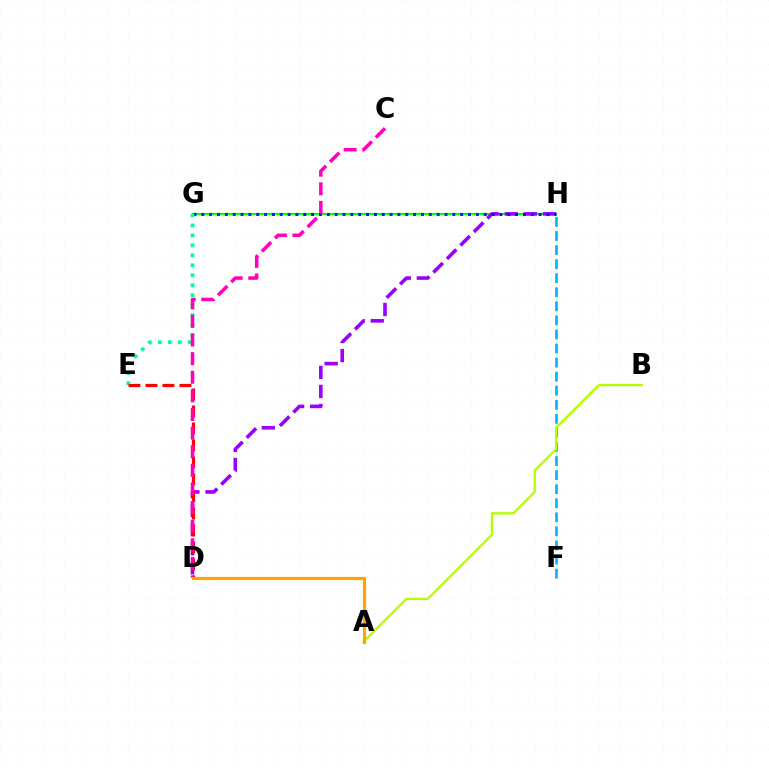{('F', 'H'): [{'color': '#00b5ff', 'line_style': 'dashed', 'thickness': 1.91}], ('A', 'B'): [{'color': '#b3ff00', 'line_style': 'solid', 'thickness': 1.69}], ('G', 'H'): [{'color': '#08ff00', 'line_style': 'solid', 'thickness': 1.6}, {'color': '#0010ff', 'line_style': 'dotted', 'thickness': 2.13}], ('D', 'H'): [{'color': '#9b00ff', 'line_style': 'dashed', 'thickness': 2.59}], ('E', 'G'): [{'color': '#00ff9d', 'line_style': 'dotted', 'thickness': 2.71}], ('D', 'E'): [{'color': '#ff0000', 'line_style': 'dashed', 'thickness': 2.31}], ('C', 'D'): [{'color': '#ff00bd', 'line_style': 'dashed', 'thickness': 2.53}], ('A', 'D'): [{'color': '#ffa500', 'line_style': 'solid', 'thickness': 2.29}]}